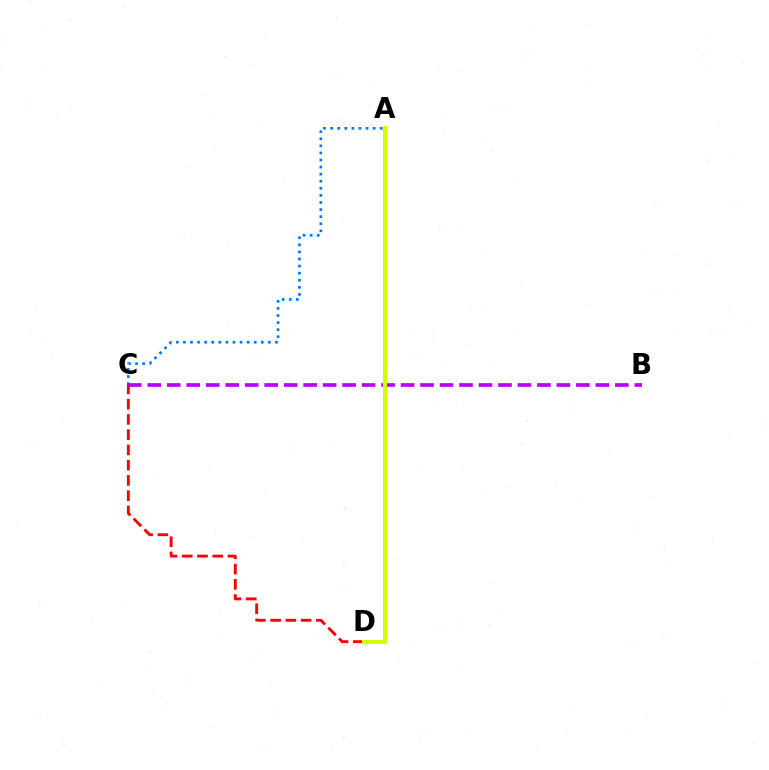{('A', 'C'): [{'color': '#0074ff', 'line_style': 'dotted', 'thickness': 1.92}], ('B', 'C'): [{'color': '#b900ff', 'line_style': 'dashed', 'thickness': 2.65}], ('A', 'D'): [{'color': '#00ff5c', 'line_style': 'dotted', 'thickness': 2.87}, {'color': '#d1ff00', 'line_style': 'solid', 'thickness': 2.92}], ('C', 'D'): [{'color': '#ff0000', 'line_style': 'dashed', 'thickness': 2.07}]}